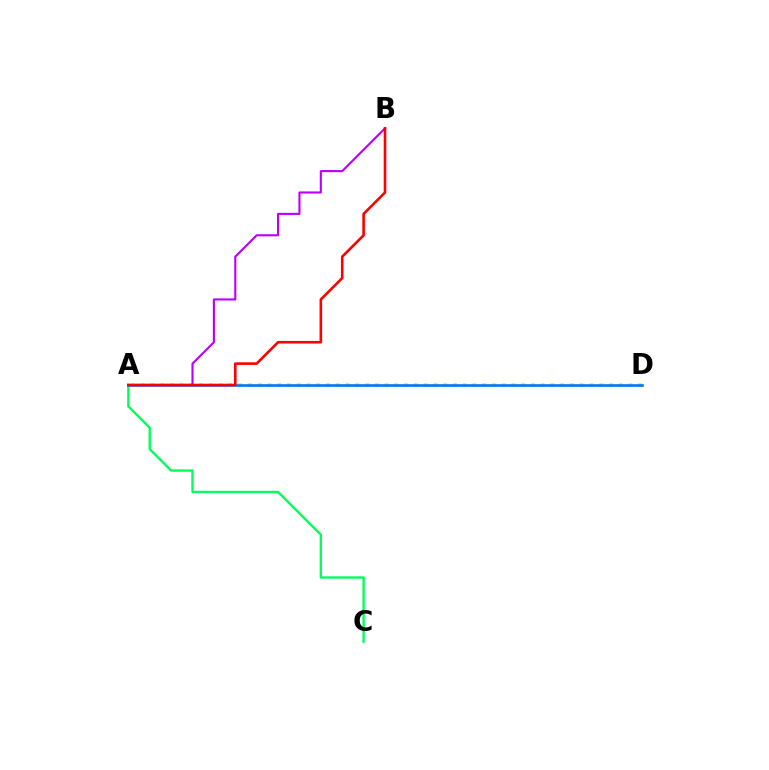{('A', 'D'): [{'color': '#d1ff00', 'line_style': 'dotted', 'thickness': 2.65}, {'color': '#0074ff', 'line_style': 'solid', 'thickness': 1.88}], ('A', 'B'): [{'color': '#b900ff', 'line_style': 'solid', 'thickness': 1.53}, {'color': '#ff0000', 'line_style': 'solid', 'thickness': 1.88}], ('A', 'C'): [{'color': '#00ff5c', 'line_style': 'solid', 'thickness': 1.69}]}